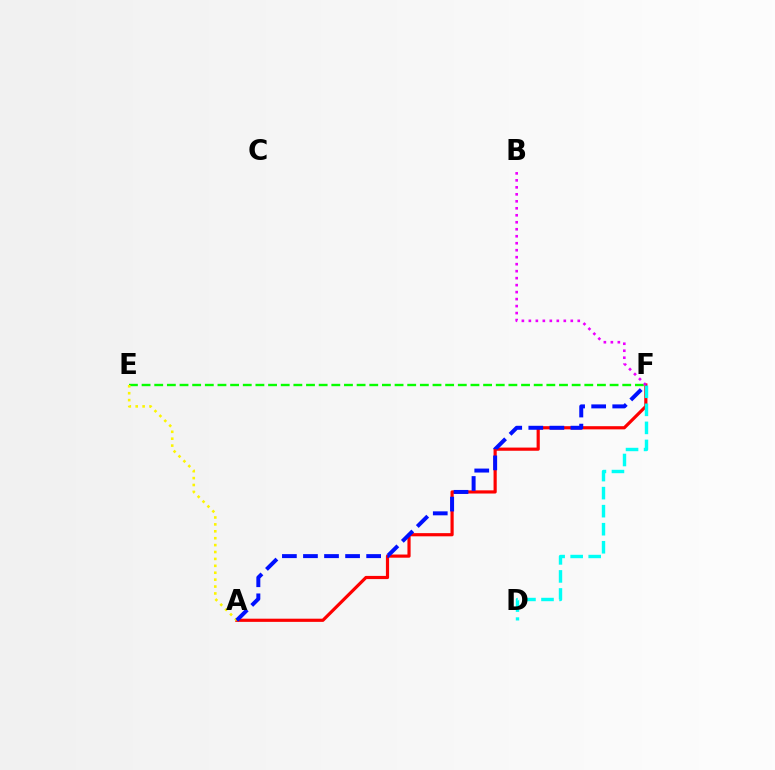{('E', 'F'): [{'color': '#08ff00', 'line_style': 'dashed', 'thickness': 1.72}], ('A', 'F'): [{'color': '#ff0000', 'line_style': 'solid', 'thickness': 2.29}, {'color': '#0010ff', 'line_style': 'dashed', 'thickness': 2.86}], ('B', 'F'): [{'color': '#ee00ff', 'line_style': 'dotted', 'thickness': 1.9}], ('D', 'F'): [{'color': '#00fff6', 'line_style': 'dashed', 'thickness': 2.45}], ('A', 'E'): [{'color': '#fcf500', 'line_style': 'dotted', 'thickness': 1.88}]}